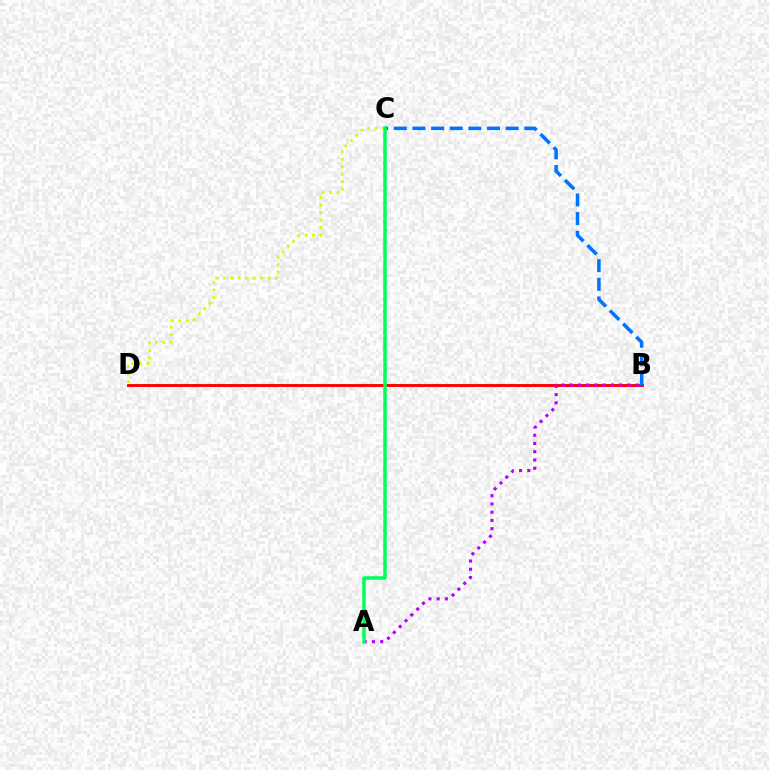{('B', 'D'): [{'color': '#ff0000', 'line_style': 'solid', 'thickness': 2.08}], ('A', 'B'): [{'color': '#b900ff', 'line_style': 'dotted', 'thickness': 2.24}], ('B', 'C'): [{'color': '#0074ff', 'line_style': 'dashed', 'thickness': 2.53}], ('C', 'D'): [{'color': '#d1ff00', 'line_style': 'dotted', 'thickness': 2.03}], ('A', 'C'): [{'color': '#00ff5c', 'line_style': 'solid', 'thickness': 2.53}]}